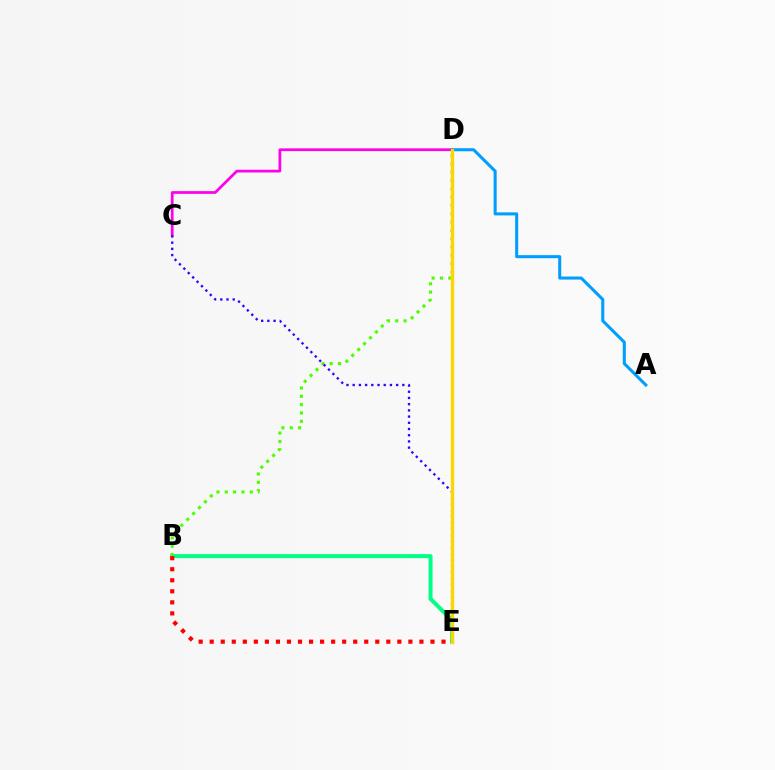{('C', 'D'): [{'color': '#ff00ed', 'line_style': 'solid', 'thickness': 1.97}], ('A', 'D'): [{'color': '#009eff', 'line_style': 'solid', 'thickness': 2.2}], ('B', 'E'): [{'color': '#00ff86', 'line_style': 'solid', 'thickness': 2.87}, {'color': '#ff0000', 'line_style': 'dotted', 'thickness': 3.0}], ('B', 'D'): [{'color': '#4fff00', 'line_style': 'dotted', 'thickness': 2.26}], ('C', 'E'): [{'color': '#3700ff', 'line_style': 'dotted', 'thickness': 1.69}], ('D', 'E'): [{'color': '#ffd500', 'line_style': 'solid', 'thickness': 2.41}]}